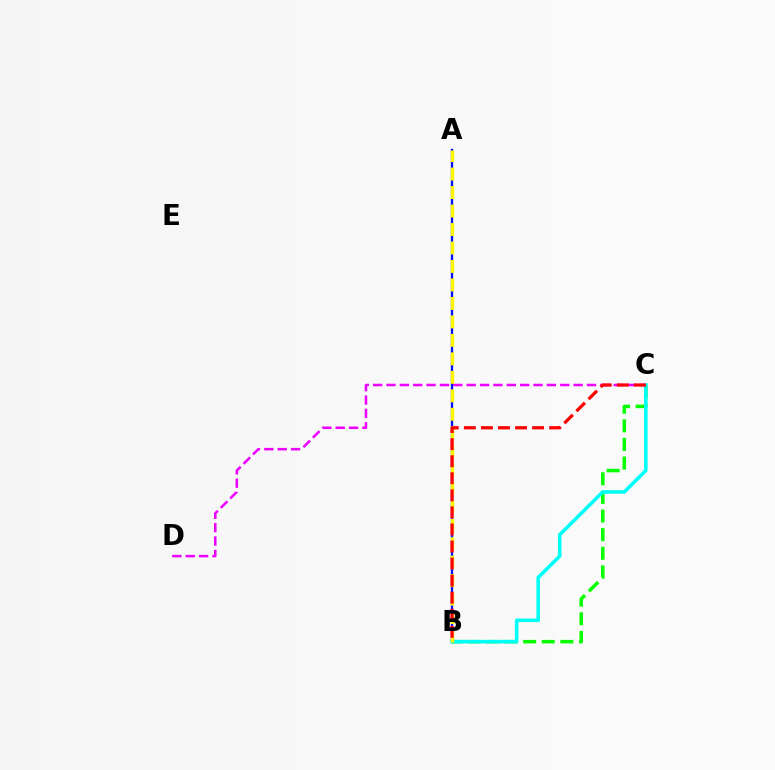{('B', 'C'): [{'color': '#08ff00', 'line_style': 'dashed', 'thickness': 2.53}, {'color': '#00fff6', 'line_style': 'solid', 'thickness': 2.57}, {'color': '#ff0000', 'line_style': 'dashed', 'thickness': 2.32}], ('C', 'D'): [{'color': '#ee00ff', 'line_style': 'dashed', 'thickness': 1.82}], ('A', 'B'): [{'color': '#0010ff', 'line_style': 'solid', 'thickness': 1.66}, {'color': '#fcf500', 'line_style': 'dashed', 'thickness': 2.51}]}